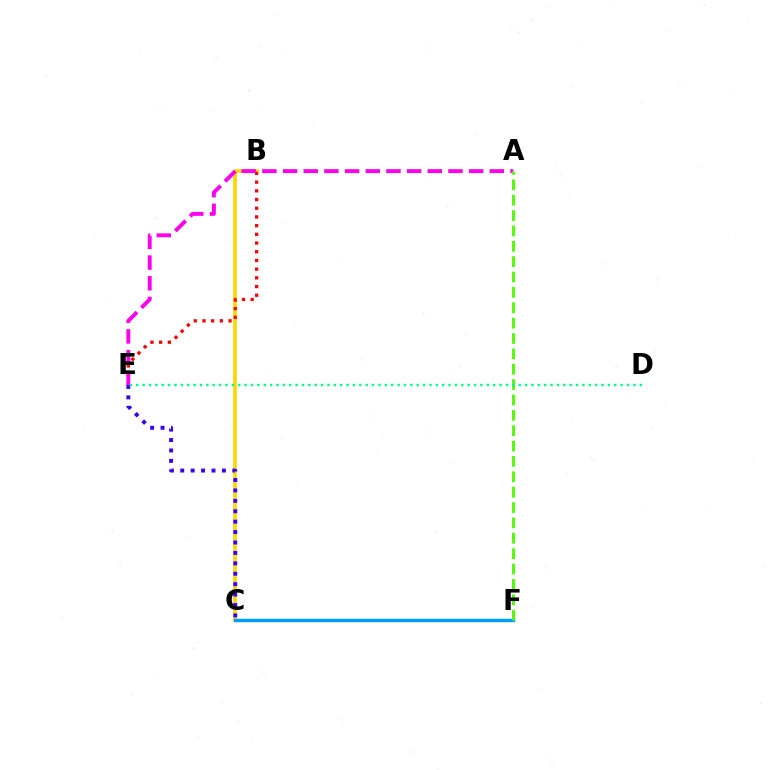{('B', 'C'): [{'color': '#ffd500', 'line_style': 'solid', 'thickness': 2.61}], ('B', 'E'): [{'color': '#ff0000', 'line_style': 'dotted', 'thickness': 2.36}], ('C', 'E'): [{'color': '#3700ff', 'line_style': 'dotted', 'thickness': 2.83}], ('C', 'F'): [{'color': '#009eff', 'line_style': 'solid', 'thickness': 2.47}], ('A', 'E'): [{'color': '#ff00ed', 'line_style': 'dashed', 'thickness': 2.81}], ('A', 'F'): [{'color': '#4fff00', 'line_style': 'dashed', 'thickness': 2.09}], ('D', 'E'): [{'color': '#00ff86', 'line_style': 'dotted', 'thickness': 1.73}]}